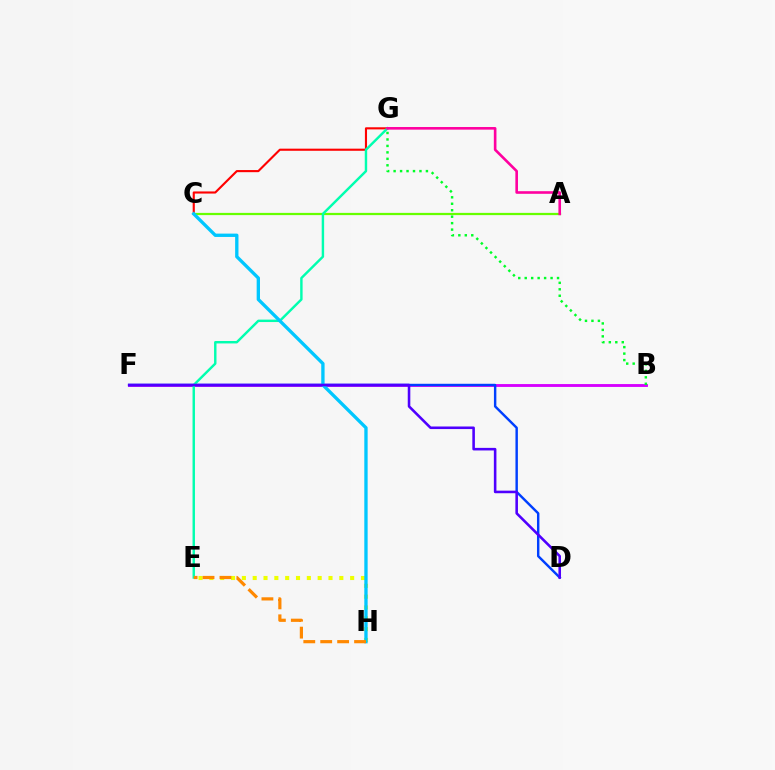{('B', 'F'): [{'color': '#d600ff', 'line_style': 'solid', 'thickness': 2.07}], ('A', 'C'): [{'color': '#66ff00', 'line_style': 'solid', 'thickness': 1.61}], ('C', 'G'): [{'color': '#ff0000', 'line_style': 'solid', 'thickness': 1.53}], ('E', 'H'): [{'color': '#eeff00', 'line_style': 'dotted', 'thickness': 2.94}, {'color': '#ff8800', 'line_style': 'dashed', 'thickness': 2.3}], ('D', 'F'): [{'color': '#003fff', 'line_style': 'solid', 'thickness': 1.75}, {'color': '#4f00ff', 'line_style': 'solid', 'thickness': 1.85}], ('E', 'G'): [{'color': '#00ffaf', 'line_style': 'solid', 'thickness': 1.75}], ('B', 'G'): [{'color': '#00ff27', 'line_style': 'dotted', 'thickness': 1.76}], ('C', 'H'): [{'color': '#00c7ff', 'line_style': 'solid', 'thickness': 2.4}], ('A', 'G'): [{'color': '#ff00a0', 'line_style': 'solid', 'thickness': 1.88}]}